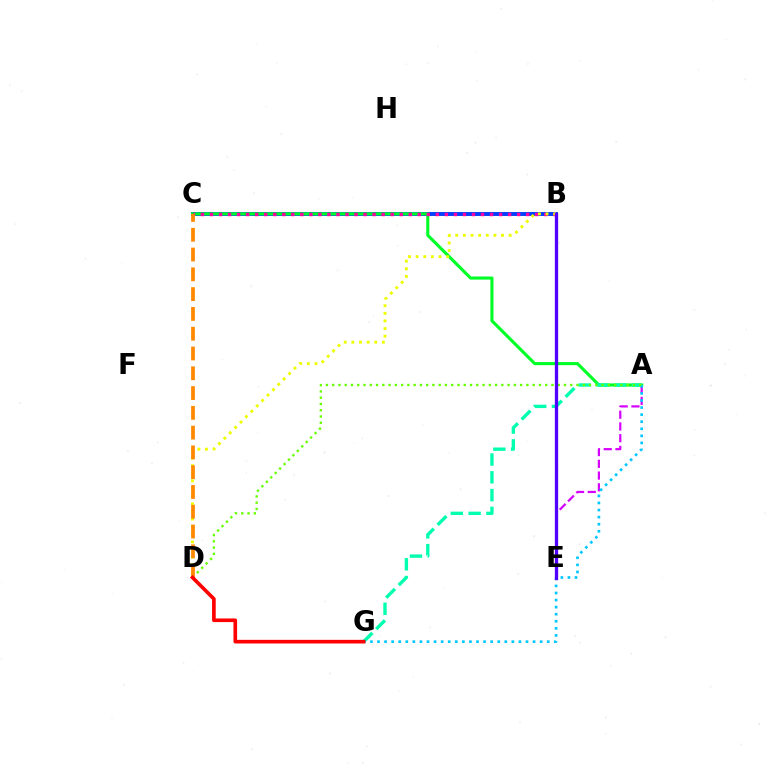{('B', 'C'): [{'color': '#003fff', 'line_style': 'solid', 'thickness': 2.81}, {'color': '#ff00a0', 'line_style': 'dotted', 'thickness': 2.45}], ('A', 'C'): [{'color': '#00ff27', 'line_style': 'solid', 'thickness': 2.25}], ('A', 'G'): [{'color': '#00ffaf', 'line_style': 'dashed', 'thickness': 2.42}, {'color': '#00c7ff', 'line_style': 'dotted', 'thickness': 1.92}], ('A', 'E'): [{'color': '#d600ff', 'line_style': 'dashed', 'thickness': 1.6}], ('B', 'D'): [{'color': '#eeff00', 'line_style': 'dotted', 'thickness': 2.07}], ('A', 'D'): [{'color': '#66ff00', 'line_style': 'dotted', 'thickness': 1.7}], ('C', 'D'): [{'color': '#ff8800', 'line_style': 'dashed', 'thickness': 2.69}], ('D', 'G'): [{'color': '#ff0000', 'line_style': 'solid', 'thickness': 2.62}], ('B', 'E'): [{'color': '#4f00ff', 'line_style': 'solid', 'thickness': 2.37}]}